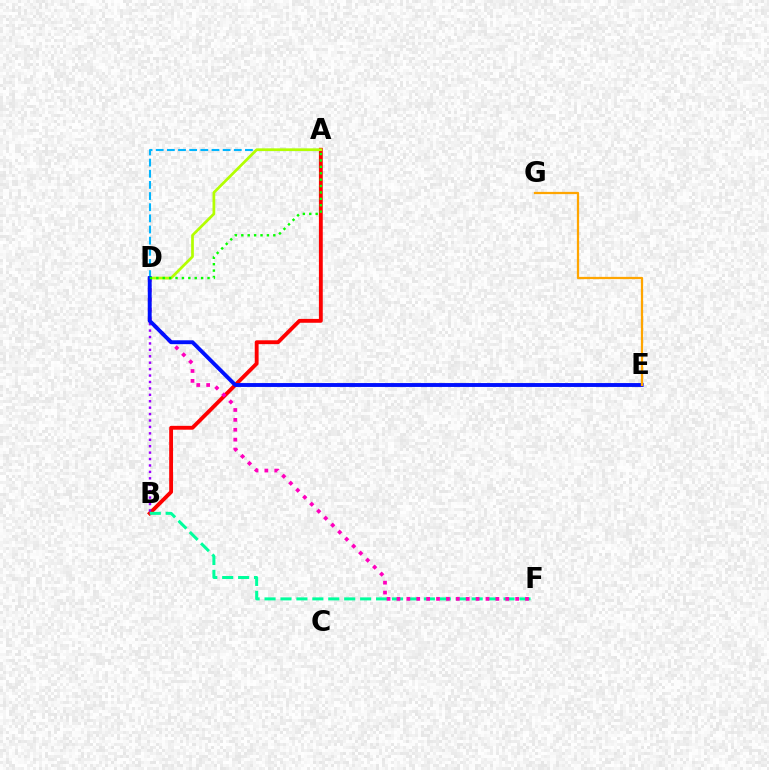{('A', 'B'): [{'color': '#ff0000', 'line_style': 'solid', 'thickness': 2.78}], ('A', 'D'): [{'color': '#00b5ff', 'line_style': 'dashed', 'thickness': 1.51}, {'color': '#b3ff00', 'line_style': 'solid', 'thickness': 1.96}, {'color': '#08ff00', 'line_style': 'dotted', 'thickness': 1.74}], ('B', 'D'): [{'color': '#9b00ff', 'line_style': 'dotted', 'thickness': 1.75}], ('B', 'F'): [{'color': '#00ff9d', 'line_style': 'dashed', 'thickness': 2.16}], ('D', 'F'): [{'color': '#ff00bd', 'line_style': 'dotted', 'thickness': 2.69}], ('D', 'E'): [{'color': '#0010ff', 'line_style': 'solid', 'thickness': 2.79}], ('E', 'G'): [{'color': '#ffa500', 'line_style': 'solid', 'thickness': 1.62}]}